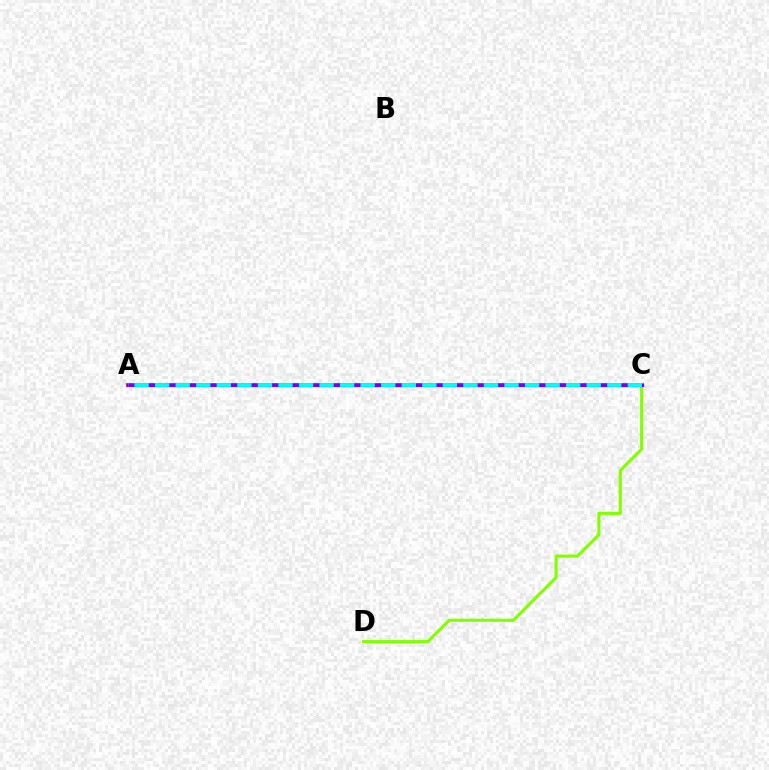{('A', 'C'): [{'color': '#ff0000', 'line_style': 'solid', 'thickness': 2.67}, {'color': '#7200ff', 'line_style': 'solid', 'thickness': 2.32}, {'color': '#00fff6', 'line_style': 'dashed', 'thickness': 2.79}], ('C', 'D'): [{'color': '#84ff00', 'line_style': 'solid', 'thickness': 2.26}]}